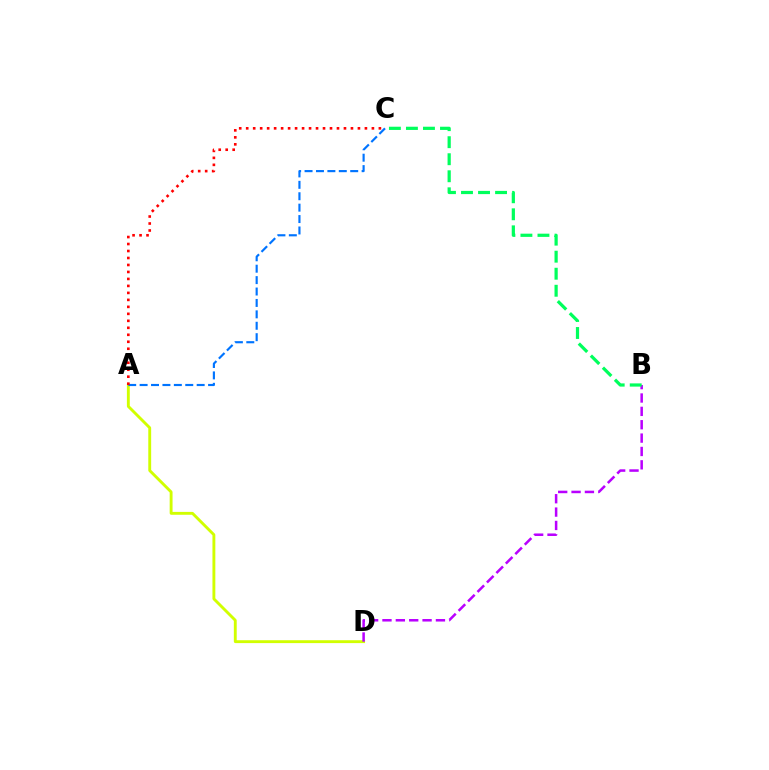{('A', 'D'): [{'color': '#d1ff00', 'line_style': 'solid', 'thickness': 2.07}], ('B', 'D'): [{'color': '#b900ff', 'line_style': 'dashed', 'thickness': 1.82}], ('A', 'C'): [{'color': '#0074ff', 'line_style': 'dashed', 'thickness': 1.55}, {'color': '#ff0000', 'line_style': 'dotted', 'thickness': 1.9}], ('B', 'C'): [{'color': '#00ff5c', 'line_style': 'dashed', 'thickness': 2.31}]}